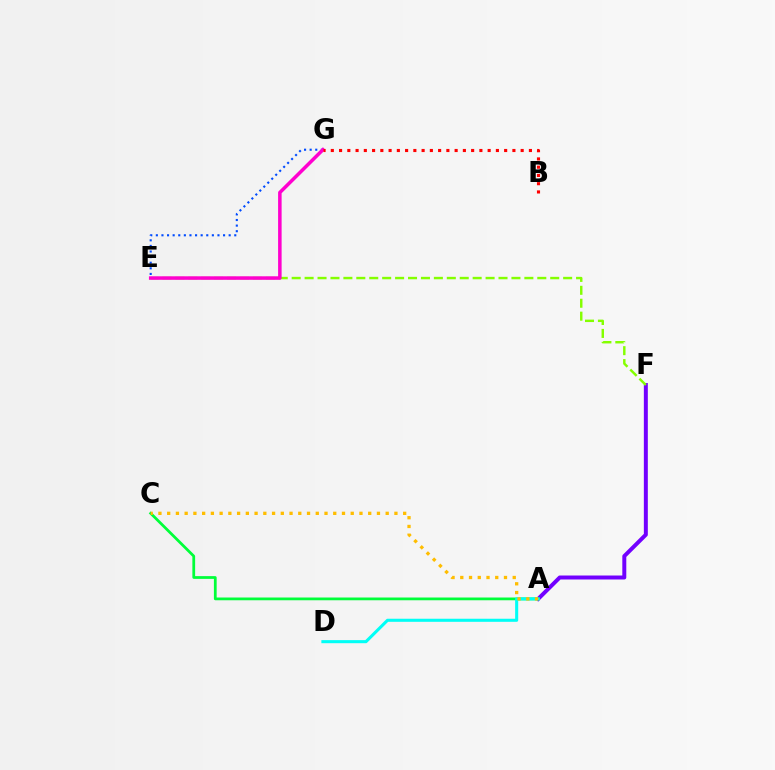{('A', 'F'): [{'color': '#7200ff', 'line_style': 'solid', 'thickness': 2.86}], ('E', 'F'): [{'color': '#84ff00', 'line_style': 'dashed', 'thickness': 1.76}], ('A', 'C'): [{'color': '#00ff39', 'line_style': 'solid', 'thickness': 1.99}, {'color': '#ffbd00', 'line_style': 'dotted', 'thickness': 2.37}], ('A', 'D'): [{'color': '#00fff6', 'line_style': 'solid', 'thickness': 2.21}], ('E', 'G'): [{'color': '#004bff', 'line_style': 'dotted', 'thickness': 1.52}, {'color': '#ff00cf', 'line_style': 'solid', 'thickness': 2.53}], ('B', 'G'): [{'color': '#ff0000', 'line_style': 'dotted', 'thickness': 2.24}]}